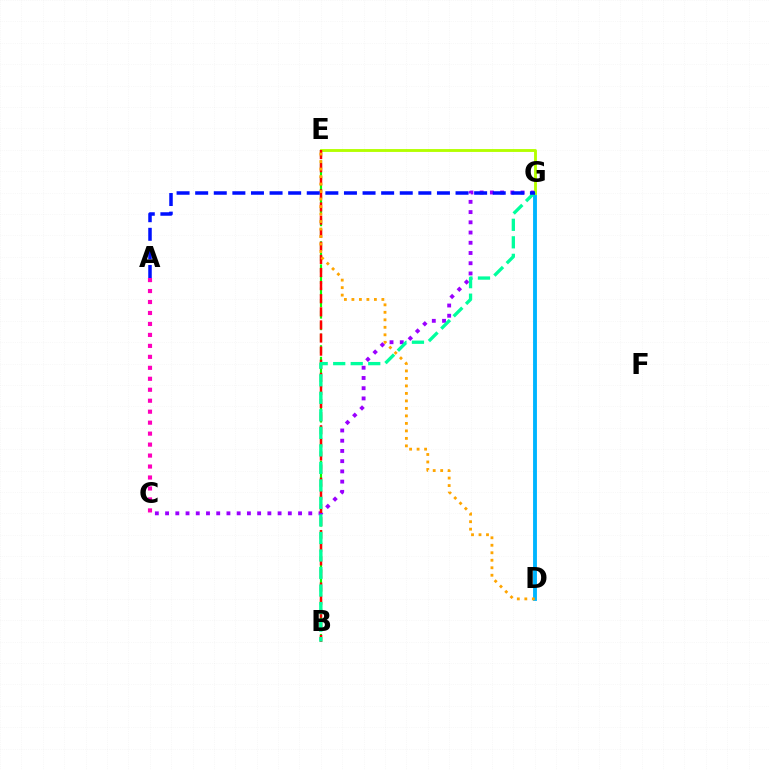{('B', 'E'): [{'color': '#08ff00', 'line_style': 'dashed', 'thickness': 1.57}, {'color': '#ff0000', 'line_style': 'dashed', 'thickness': 1.78}], ('D', 'G'): [{'color': '#00b5ff', 'line_style': 'solid', 'thickness': 2.78}], ('C', 'G'): [{'color': '#9b00ff', 'line_style': 'dotted', 'thickness': 2.78}], ('A', 'C'): [{'color': '#ff00bd', 'line_style': 'dotted', 'thickness': 2.98}], ('E', 'G'): [{'color': '#b3ff00', 'line_style': 'solid', 'thickness': 2.07}], ('B', 'G'): [{'color': '#00ff9d', 'line_style': 'dashed', 'thickness': 2.38}], ('D', 'E'): [{'color': '#ffa500', 'line_style': 'dotted', 'thickness': 2.04}], ('A', 'G'): [{'color': '#0010ff', 'line_style': 'dashed', 'thickness': 2.53}]}